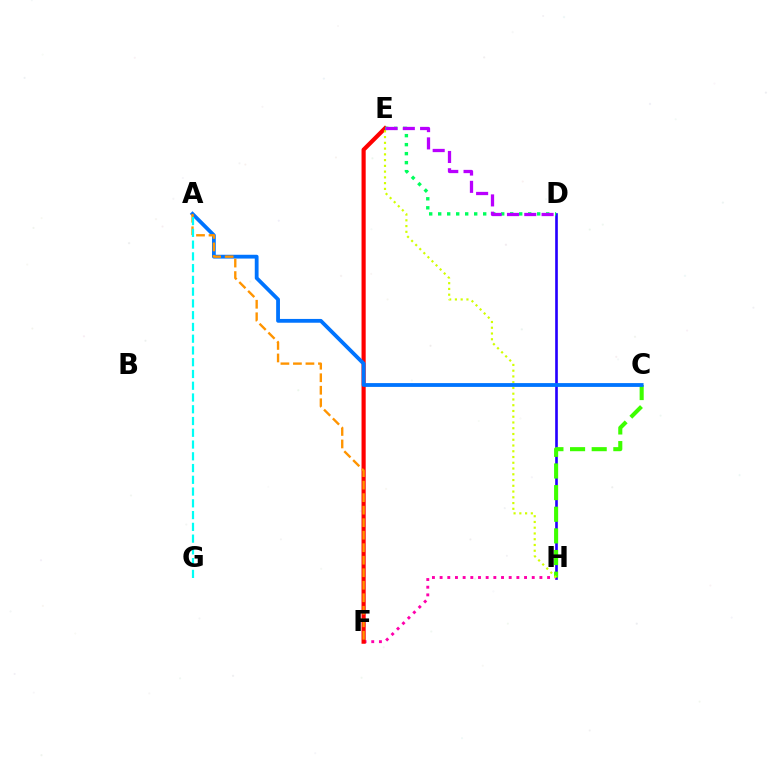{('D', 'H'): [{'color': '#2500ff', 'line_style': 'solid', 'thickness': 1.91}], ('F', 'H'): [{'color': '#ff00ac', 'line_style': 'dotted', 'thickness': 2.09}], ('E', 'F'): [{'color': '#ff0000', 'line_style': 'solid', 'thickness': 2.99}], ('C', 'H'): [{'color': '#3dff00', 'line_style': 'dashed', 'thickness': 2.94}], ('D', 'E'): [{'color': '#00ff5c', 'line_style': 'dotted', 'thickness': 2.45}, {'color': '#b900ff', 'line_style': 'dashed', 'thickness': 2.35}], ('E', 'H'): [{'color': '#d1ff00', 'line_style': 'dotted', 'thickness': 1.56}], ('A', 'C'): [{'color': '#0074ff', 'line_style': 'solid', 'thickness': 2.74}], ('A', 'F'): [{'color': '#ff9400', 'line_style': 'dashed', 'thickness': 1.7}], ('A', 'G'): [{'color': '#00fff6', 'line_style': 'dashed', 'thickness': 1.6}]}